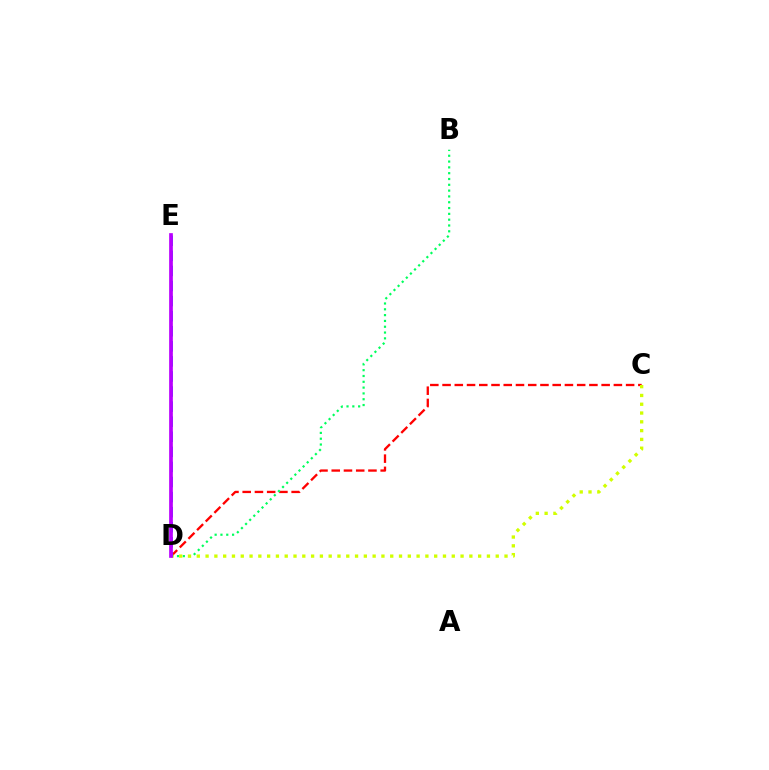{('C', 'D'): [{'color': '#ff0000', 'line_style': 'dashed', 'thickness': 1.66}, {'color': '#d1ff00', 'line_style': 'dotted', 'thickness': 2.39}], ('B', 'D'): [{'color': '#00ff5c', 'line_style': 'dotted', 'thickness': 1.58}], ('D', 'E'): [{'color': '#0074ff', 'line_style': 'dashed', 'thickness': 2.05}, {'color': '#b900ff', 'line_style': 'solid', 'thickness': 2.67}]}